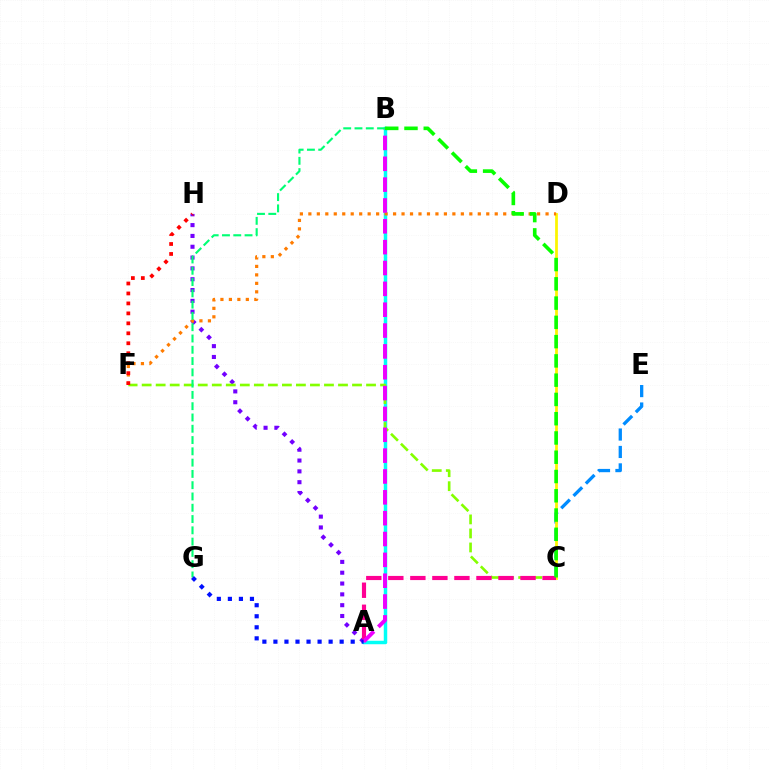{('C', 'E'): [{'color': '#008cff', 'line_style': 'dashed', 'thickness': 2.37}], ('A', 'B'): [{'color': '#00fff6', 'line_style': 'solid', 'thickness': 2.5}, {'color': '#ee00ff', 'line_style': 'dashed', 'thickness': 2.83}], ('C', 'D'): [{'color': '#fcf500', 'line_style': 'solid', 'thickness': 1.98}], ('A', 'H'): [{'color': '#7200ff', 'line_style': 'dotted', 'thickness': 2.94}], ('C', 'F'): [{'color': '#84ff00', 'line_style': 'dashed', 'thickness': 1.91}], ('D', 'F'): [{'color': '#ff7c00', 'line_style': 'dotted', 'thickness': 2.3}], ('A', 'C'): [{'color': '#ff0094', 'line_style': 'dashed', 'thickness': 2.99}], ('B', 'G'): [{'color': '#00ff74', 'line_style': 'dashed', 'thickness': 1.53}], ('A', 'G'): [{'color': '#0010ff', 'line_style': 'dotted', 'thickness': 3.0}], ('B', 'C'): [{'color': '#08ff00', 'line_style': 'dashed', 'thickness': 2.62}], ('F', 'H'): [{'color': '#ff0000', 'line_style': 'dotted', 'thickness': 2.71}]}